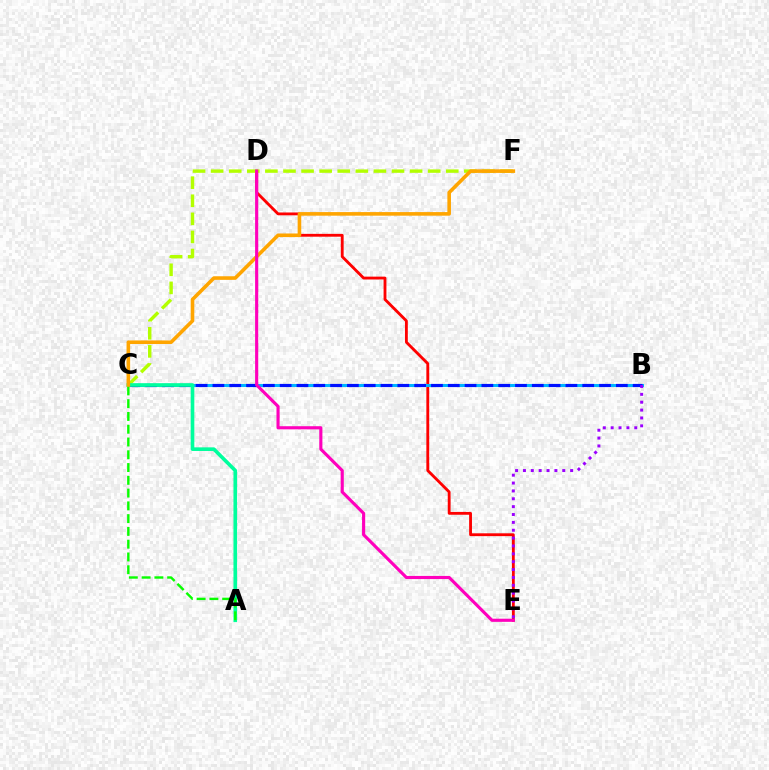{('D', 'E'): [{'color': '#ff0000', 'line_style': 'solid', 'thickness': 2.04}, {'color': '#ff00bd', 'line_style': 'solid', 'thickness': 2.25}], ('B', 'C'): [{'color': '#00b5ff', 'line_style': 'solid', 'thickness': 2.18}, {'color': '#0010ff', 'line_style': 'dashed', 'thickness': 2.28}], ('C', 'F'): [{'color': '#b3ff00', 'line_style': 'dashed', 'thickness': 2.46}, {'color': '#ffa500', 'line_style': 'solid', 'thickness': 2.59}], ('A', 'C'): [{'color': '#00ff9d', 'line_style': 'solid', 'thickness': 2.61}, {'color': '#08ff00', 'line_style': 'dashed', 'thickness': 1.74}], ('B', 'E'): [{'color': '#9b00ff', 'line_style': 'dotted', 'thickness': 2.14}]}